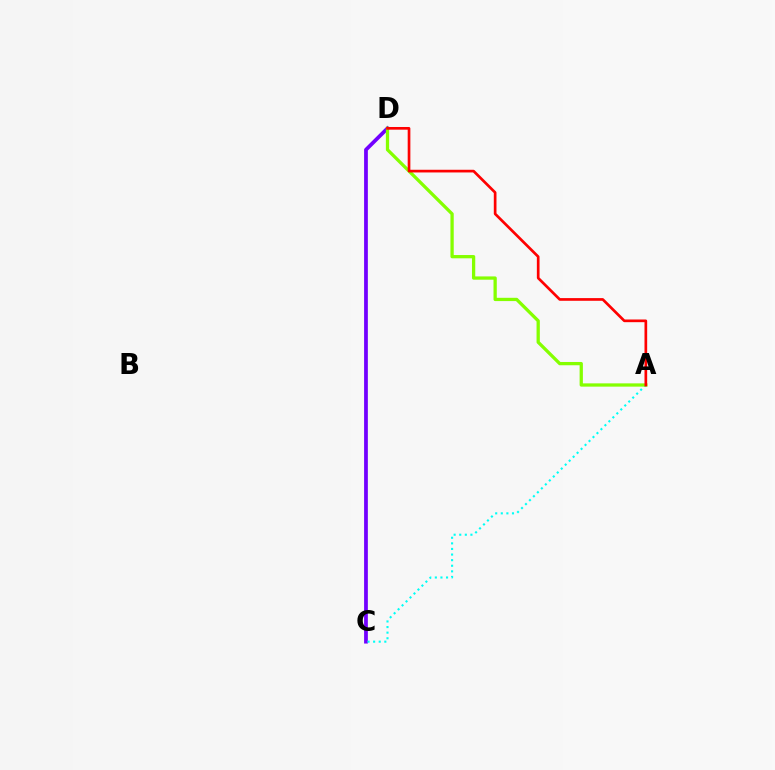{('C', 'D'): [{'color': '#7200ff', 'line_style': 'solid', 'thickness': 2.7}], ('A', 'C'): [{'color': '#00fff6', 'line_style': 'dotted', 'thickness': 1.52}], ('A', 'D'): [{'color': '#84ff00', 'line_style': 'solid', 'thickness': 2.36}, {'color': '#ff0000', 'line_style': 'solid', 'thickness': 1.93}]}